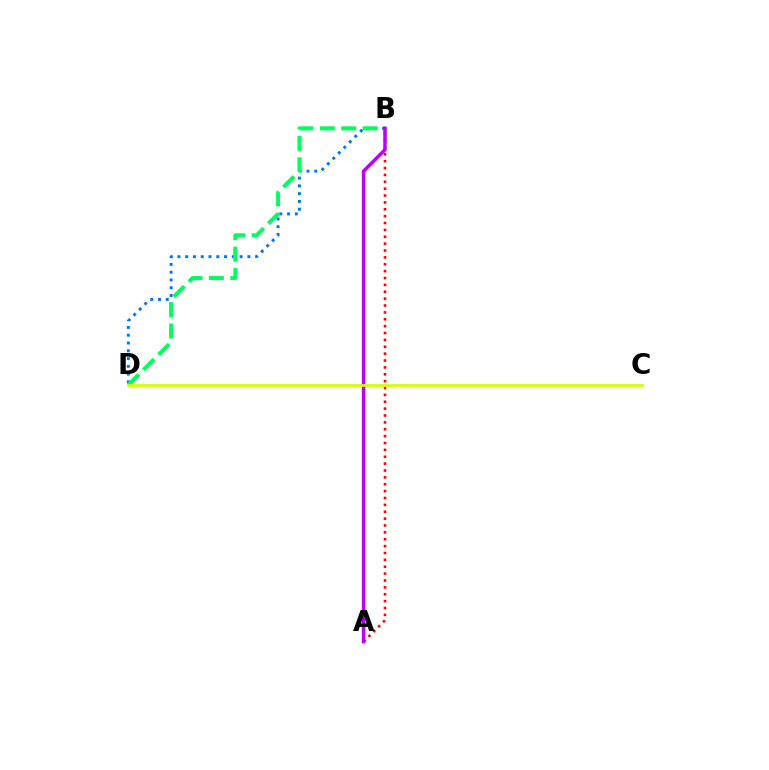{('B', 'D'): [{'color': '#0074ff', 'line_style': 'dotted', 'thickness': 2.11}, {'color': '#00ff5c', 'line_style': 'dashed', 'thickness': 2.91}], ('A', 'B'): [{'color': '#ff0000', 'line_style': 'dotted', 'thickness': 1.87}, {'color': '#b900ff', 'line_style': 'solid', 'thickness': 2.5}], ('C', 'D'): [{'color': '#d1ff00', 'line_style': 'solid', 'thickness': 1.96}]}